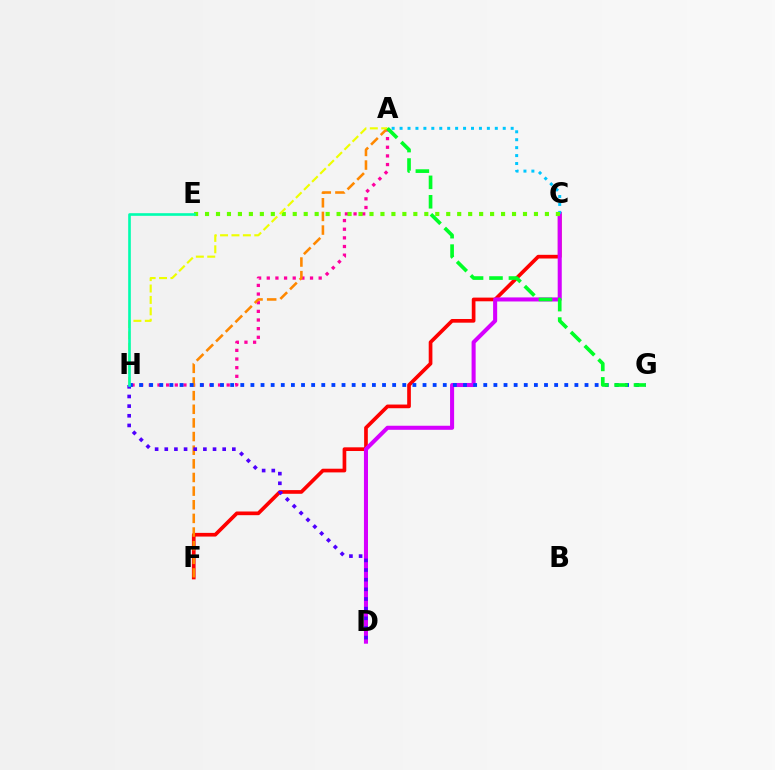{('C', 'F'): [{'color': '#ff0000', 'line_style': 'solid', 'thickness': 2.65}], ('A', 'H'): [{'color': '#ff00a0', 'line_style': 'dotted', 'thickness': 2.35}, {'color': '#eeff00', 'line_style': 'dashed', 'thickness': 1.55}], ('C', 'D'): [{'color': '#d600ff', 'line_style': 'solid', 'thickness': 2.92}], ('A', 'C'): [{'color': '#00c7ff', 'line_style': 'dotted', 'thickness': 2.16}], ('A', 'F'): [{'color': '#ff8800', 'line_style': 'dashed', 'thickness': 1.85}], ('D', 'H'): [{'color': '#4f00ff', 'line_style': 'dotted', 'thickness': 2.62}], ('G', 'H'): [{'color': '#003fff', 'line_style': 'dotted', 'thickness': 2.75}], ('C', 'E'): [{'color': '#66ff00', 'line_style': 'dotted', 'thickness': 2.98}], ('E', 'H'): [{'color': '#00ffaf', 'line_style': 'solid', 'thickness': 1.9}], ('A', 'G'): [{'color': '#00ff27', 'line_style': 'dashed', 'thickness': 2.64}]}